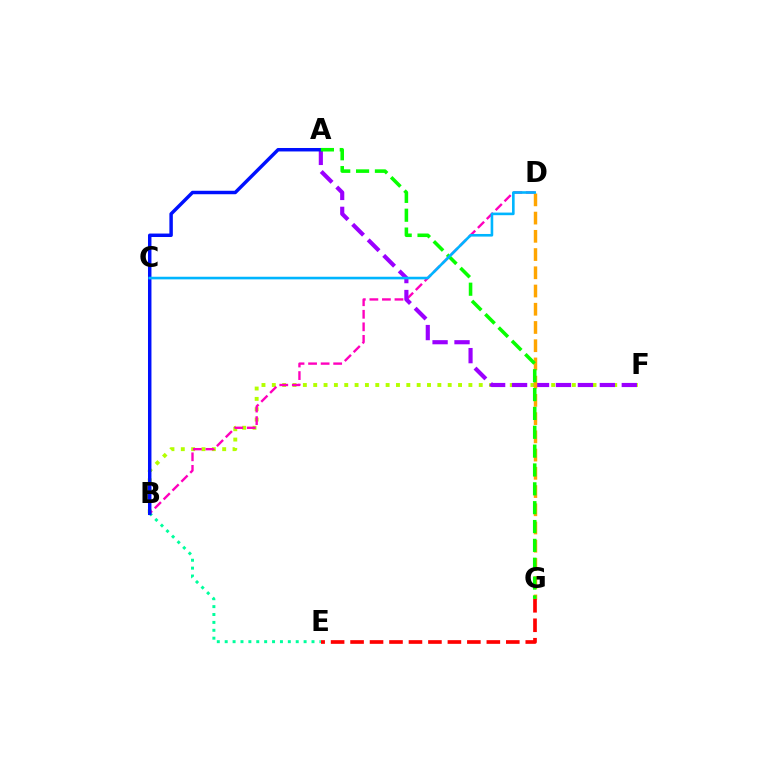{('B', 'F'): [{'color': '#b3ff00', 'line_style': 'dotted', 'thickness': 2.81}], ('B', 'E'): [{'color': '#00ff9d', 'line_style': 'dotted', 'thickness': 2.14}], ('B', 'D'): [{'color': '#ff00bd', 'line_style': 'dashed', 'thickness': 1.7}], ('A', 'F'): [{'color': '#9b00ff', 'line_style': 'dashed', 'thickness': 2.98}], ('D', 'G'): [{'color': '#ffa500', 'line_style': 'dashed', 'thickness': 2.48}], ('E', 'G'): [{'color': '#ff0000', 'line_style': 'dashed', 'thickness': 2.64}], ('A', 'B'): [{'color': '#0010ff', 'line_style': 'solid', 'thickness': 2.49}], ('A', 'G'): [{'color': '#08ff00', 'line_style': 'dashed', 'thickness': 2.56}], ('C', 'D'): [{'color': '#00b5ff', 'line_style': 'solid', 'thickness': 1.88}]}